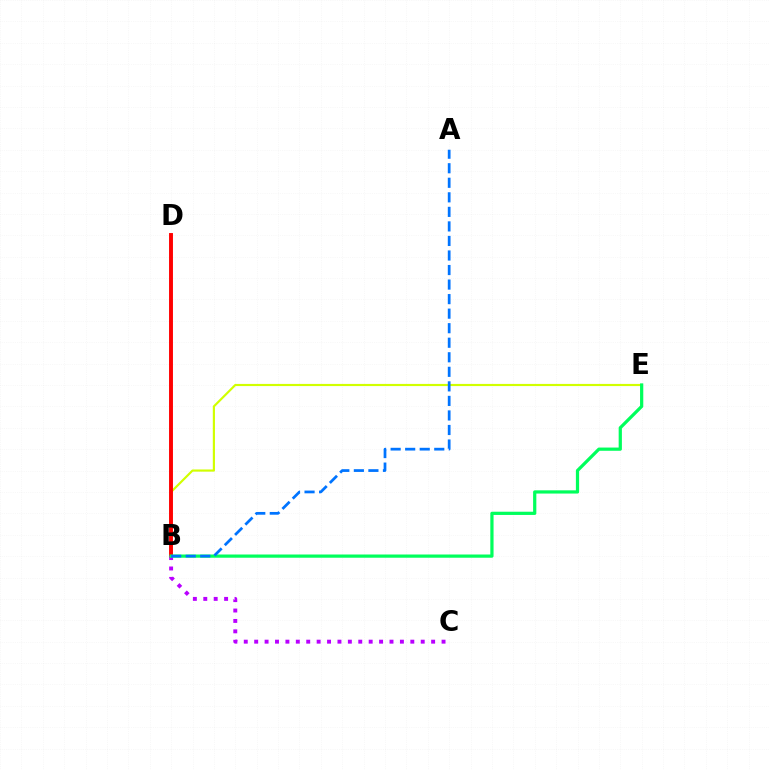{('B', 'E'): [{'color': '#d1ff00', 'line_style': 'solid', 'thickness': 1.56}, {'color': '#00ff5c', 'line_style': 'solid', 'thickness': 2.32}], ('B', 'D'): [{'color': '#ff0000', 'line_style': 'solid', 'thickness': 2.82}], ('B', 'C'): [{'color': '#b900ff', 'line_style': 'dotted', 'thickness': 2.83}], ('A', 'B'): [{'color': '#0074ff', 'line_style': 'dashed', 'thickness': 1.98}]}